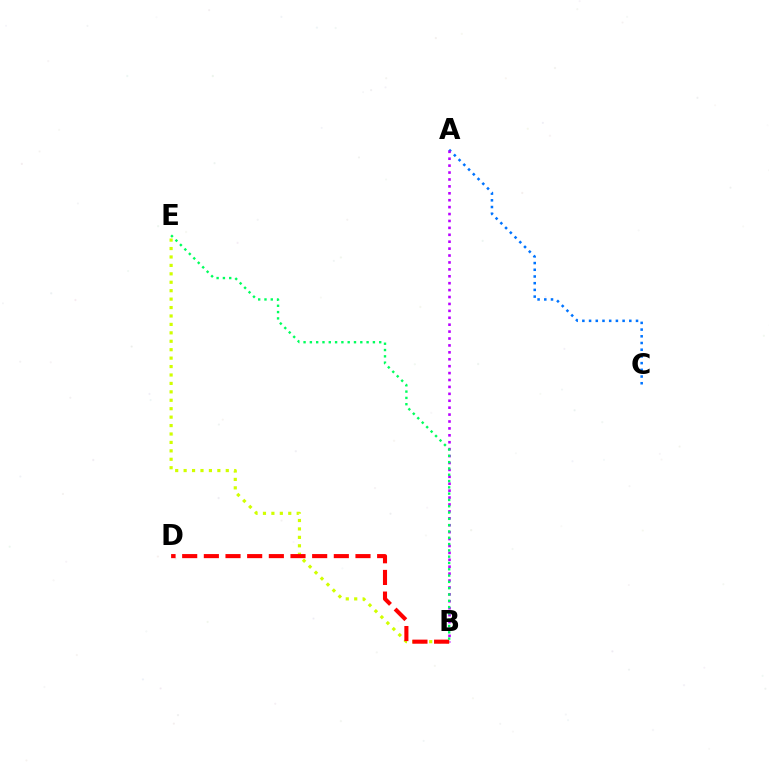{('A', 'C'): [{'color': '#0074ff', 'line_style': 'dotted', 'thickness': 1.82}], ('A', 'B'): [{'color': '#b900ff', 'line_style': 'dotted', 'thickness': 1.88}], ('B', 'E'): [{'color': '#d1ff00', 'line_style': 'dotted', 'thickness': 2.29}, {'color': '#00ff5c', 'line_style': 'dotted', 'thickness': 1.71}], ('B', 'D'): [{'color': '#ff0000', 'line_style': 'dashed', 'thickness': 2.94}]}